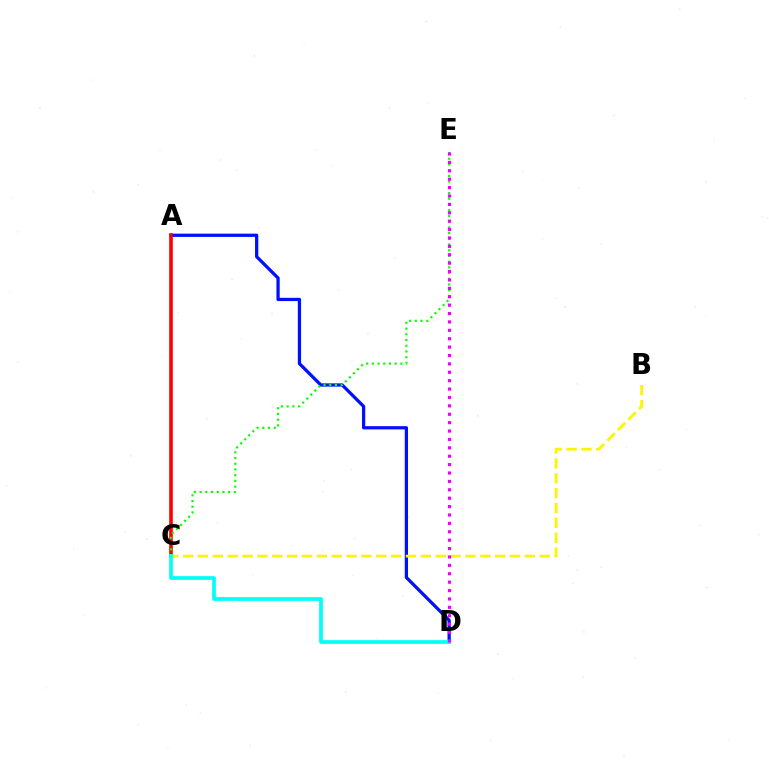{('A', 'D'): [{'color': '#0010ff', 'line_style': 'solid', 'thickness': 2.34}], ('A', 'C'): [{'color': '#ff0000', 'line_style': 'solid', 'thickness': 2.6}], ('C', 'E'): [{'color': '#08ff00', 'line_style': 'dotted', 'thickness': 1.55}], ('B', 'C'): [{'color': '#fcf500', 'line_style': 'dashed', 'thickness': 2.02}], ('C', 'D'): [{'color': '#00fff6', 'line_style': 'solid', 'thickness': 2.67}], ('D', 'E'): [{'color': '#ee00ff', 'line_style': 'dotted', 'thickness': 2.28}]}